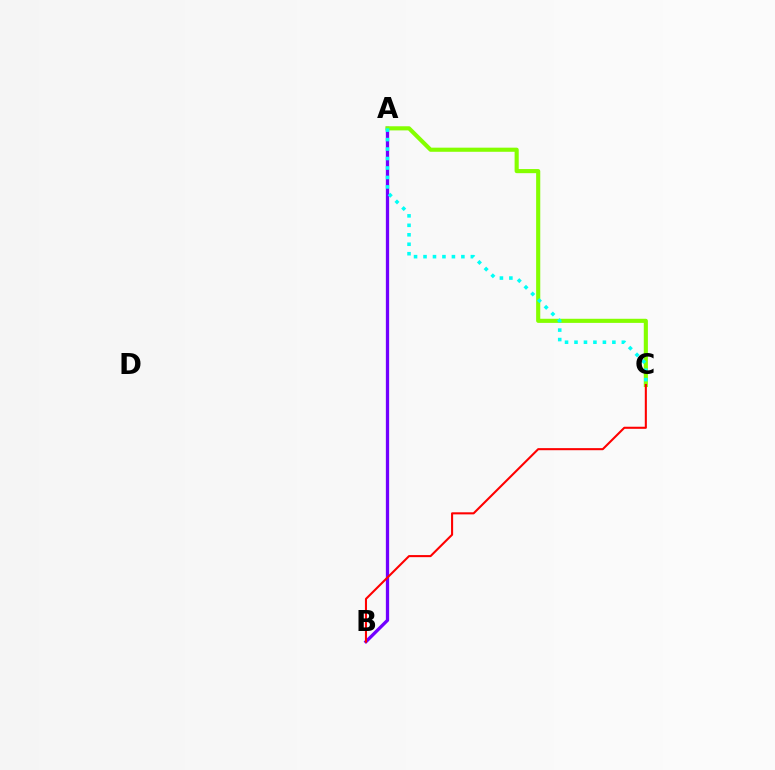{('A', 'B'): [{'color': '#7200ff', 'line_style': 'solid', 'thickness': 2.36}], ('A', 'C'): [{'color': '#84ff00', 'line_style': 'solid', 'thickness': 2.97}, {'color': '#00fff6', 'line_style': 'dotted', 'thickness': 2.57}], ('B', 'C'): [{'color': '#ff0000', 'line_style': 'solid', 'thickness': 1.5}]}